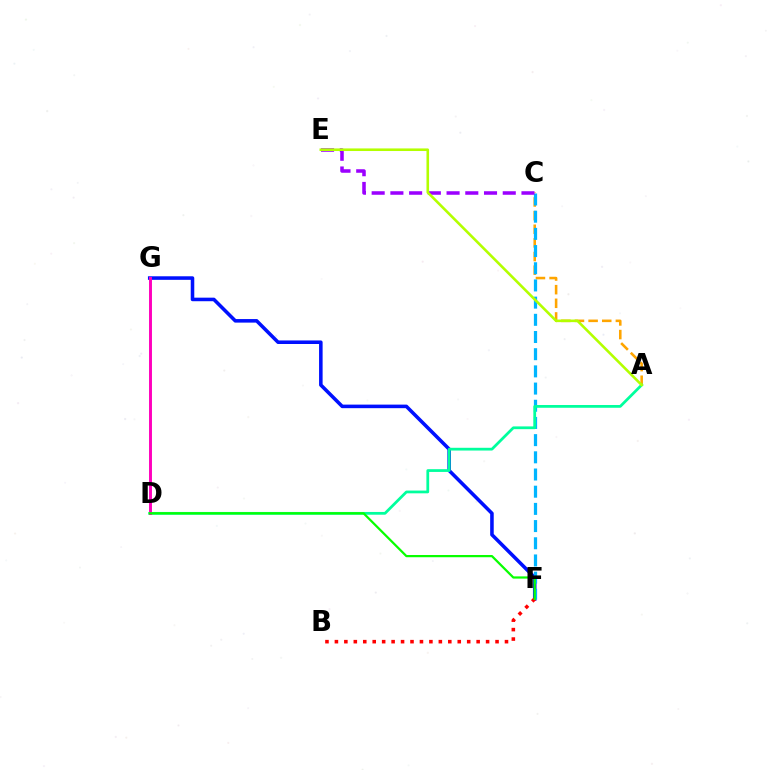{('F', 'G'): [{'color': '#0010ff', 'line_style': 'solid', 'thickness': 2.56}], ('A', 'C'): [{'color': '#ffa500', 'line_style': 'dashed', 'thickness': 1.85}], ('C', 'F'): [{'color': '#00b5ff', 'line_style': 'dashed', 'thickness': 2.33}], ('A', 'D'): [{'color': '#00ff9d', 'line_style': 'solid', 'thickness': 1.98}], ('D', 'G'): [{'color': '#ff00bd', 'line_style': 'solid', 'thickness': 2.11}], ('C', 'E'): [{'color': '#9b00ff', 'line_style': 'dashed', 'thickness': 2.54}], ('B', 'F'): [{'color': '#ff0000', 'line_style': 'dotted', 'thickness': 2.57}], ('A', 'E'): [{'color': '#b3ff00', 'line_style': 'solid', 'thickness': 1.87}], ('D', 'F'): [{'color': '#08ff00', 'line_style': 'solid', 'thickness': 1.61}]}